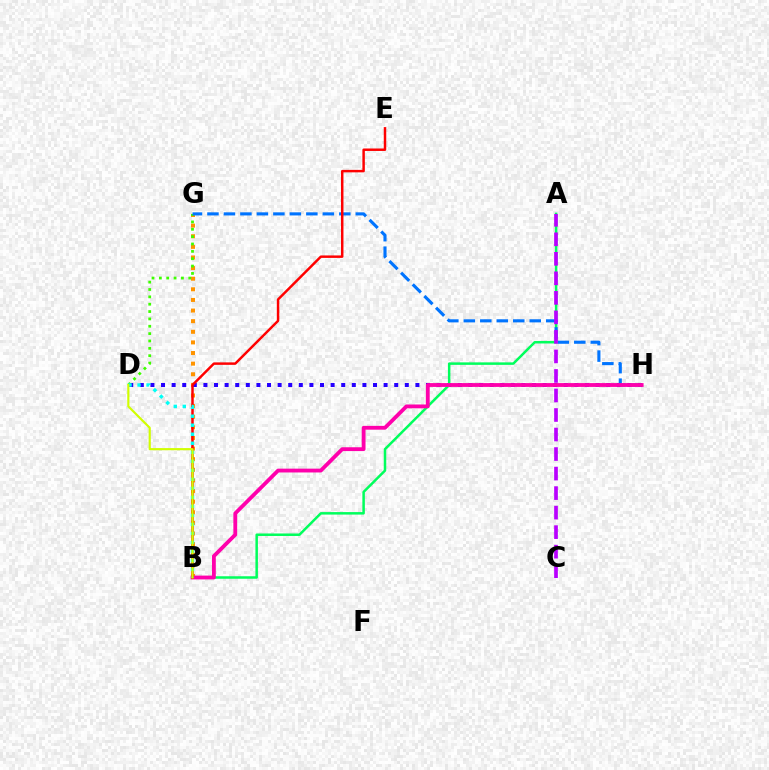{('B', 'G'): [{'color': '#ff9400', 'line_style': 'dotted', 'thickness': 2.88}], ('D', 'H'): [{'color': '#2500ff', 'line_style': 'dotted', 'thickness': 2.88}], ('D', 'G'): [{'color': '#3dff00', 'line_style': 'dotted', 'thickness': 2.0}], ('A', 'B'): [{'color': '#00ff5c', 'line_style': 'solid', 'thickness': 1.8}], ('G', 'H'): [{'color': '#0074ff', 'line_style': 'dashed', 'thickness': 2.24}], ('B', 'H'): [{'color': '#ff00ac', 'line_style': 'solid', 'thickness': 2.75}], ('A', 'C'): [{'color': '#b900ff', 'line_style': 'dashed', 'thickness': 2.65}], ('B', 'E'): [{'color': '#ff0000', 'line_style': 'solid', 'thickness': 1.78}], ('B', 'D'): [{'color': '#00fff6', 'line_style': 'dotted', 'thickness': 2.45}, {'color': '#d1ff00', 'line_style': 'solid', 'thickness': 1.55}]}